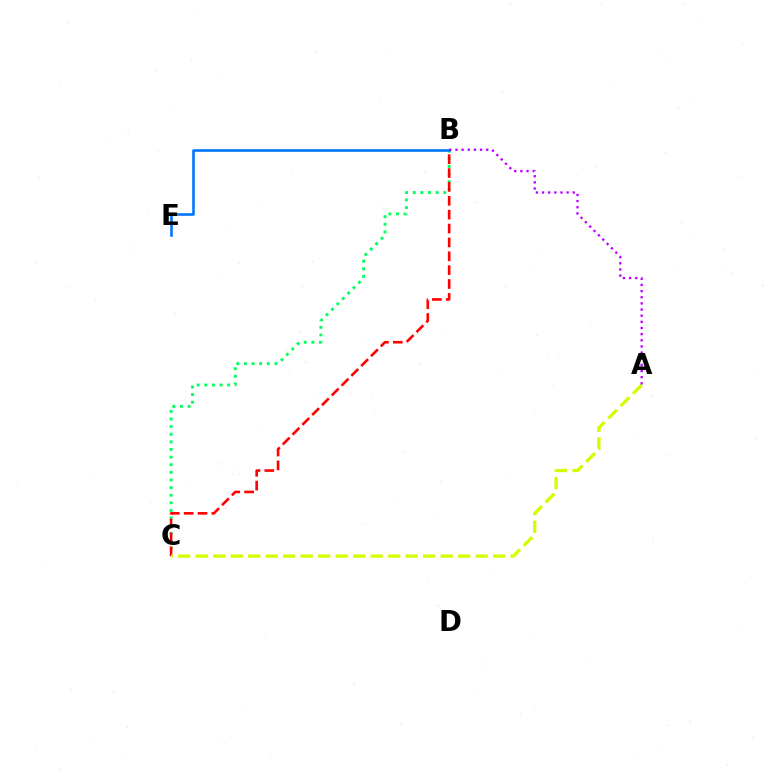{('B', 'C'): [{'color': '#00ff5c', 'line_style': 'dotted', 'thickness': 2.07}, {'color': '#ff0000', 'line_style': 'dashed', 'thickness': 1.88}], ('A', 'C'): [{'color': '#d1ff00', 'line_style': 'dashed', 'thickness': 2.38}], ('B', 'E'): [{'color': '#0074ff', 'line_style': 'solid', 'thickness': 1.86}], ('A', 'B'): [{'color': '#b900ff', 'line_style': 'dotted', 'thickness': 1.67}]}